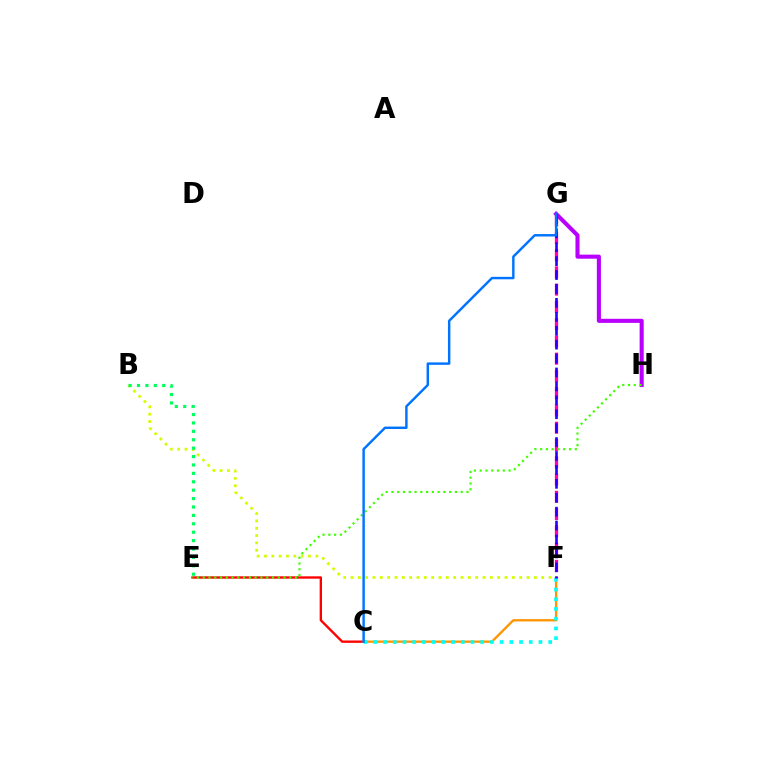{('F', 'G'): [{'color': '#ff00ac', 'line_style': 'dashed', 'thickness': 2.35}, {'color': '#2500ff', 'line_style': 'dashed', 'thickness': 1.89}], ('C', 'E'): [{'color': '#ff0000', 'line_style': 'solid', 'thickness': 1.7}], ('C', 'F'): [{'color': '#ff9400', 'line_style': 'solid', 'thickness': 1.67}, {'color': '#00fff6', 'line_style': 'dotted', 'thickness': 2.64}], ('G', 'H'): [{'color': '#b900ff', 'line_style': 'solid', 'thickness': 2.94}], ('B', 'F'): [{'color': '#d1ff00', 'line_style': 'dotted', 'thickness': 1.99}], ('E', 'H'): [{'color': '#3dff00', 'line_style': 'dotted', 'thickness': 1.57}], ('B', 'E'): [{'color': '#00ff5c', 'line_style': 'dotted', 'thickness': 2.28}], ('C', 'G'): [{'color': '#0074ff', 'line_style': 'solid', 'thickness': 1.75}]}